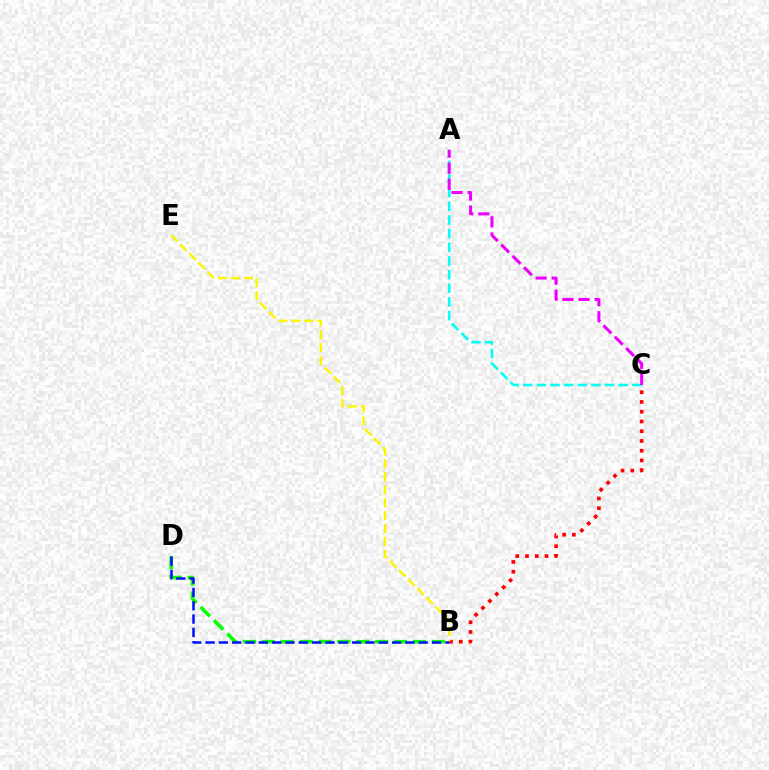{('B', 'D'): [{'color': '#08ff00', 'line_style': 'dashed', 'thickness': 2.57}, {'color': '#0010ff', 'line_style': 'dashed', 'thickness': 1.81}], ('A', 'C'): [{'color': '#00fff6', 'line_style': 'dashed', 'thickness': 1.85}, {'color': '#ee00ff', 'line_style': 'dashed', 'thickness': 2.18}], ('B', 'C'): [{'color': '#ff0000', 'line_style': 'dotted', 'thickness': 2.65}], ('B', 'E'): [{'color': '#fcf500', 'line_style': 'dashed', 'thickness': 1.76}]}